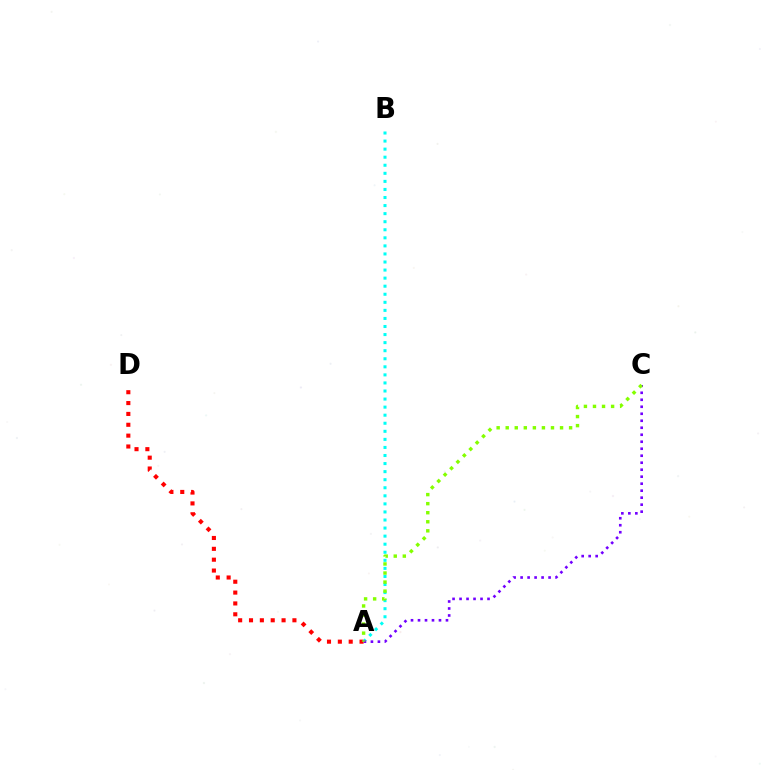{('A', 'D'): [{'color': '#ff0000', 'line_style': 'dotted', 'thickness': 2.95}], ('A', 'B'): [{'color': '#00fff6', 'line_style': 'dotted', 'thickness': 2.19}], ('A', 'C'): [{'color': '#7200ff', 'line_style': 'dotted', 'thickness': 1.9}, {'color': '#84ff00', 'line_style': 'dotted', 'thickness': 2.46}]}